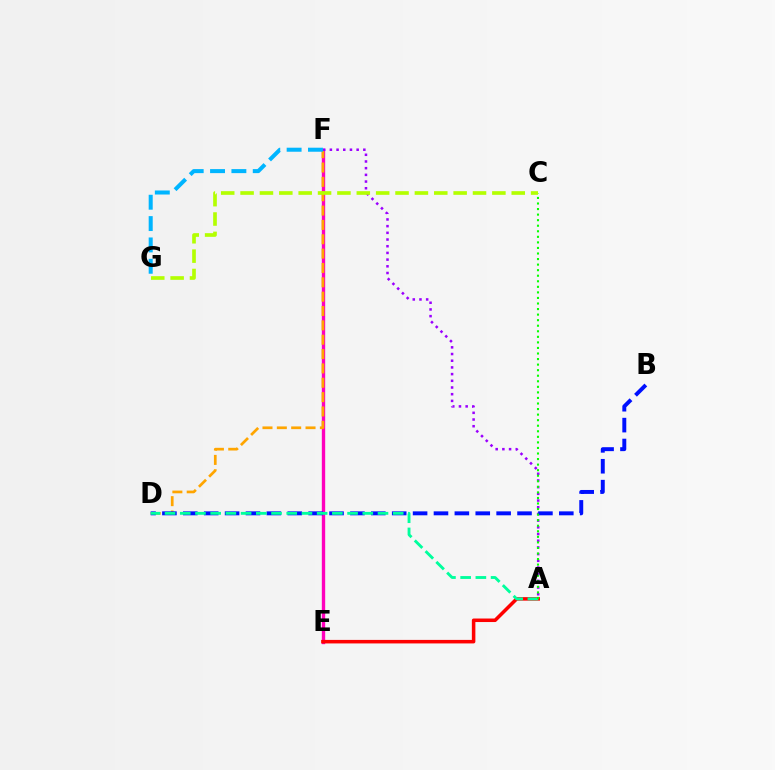{('E', 'F'): [{'color': '#ff00bd', 'line_style': 'solid', 'thickness': 2.41}], ('A', 'E'): [{'color': '#ff0000', 'line_style': 'solid', 'thickness': 2.54}], ('D', 'F'): [{'color': '#ffa500', 'line_style': 'dashed', 'thickness': 1.95}], ('A', 'F'): [{'color': '#9b00ff', 'line_style': 'dotted', 'thickness': 1.82}], ('F', 'G'): [{'color': '#00b5ff', 'line_style': 'dashed', 'thickness': 2.9}], ('B', 'D'): [{'color': '#0010ff', 'line_style': 'dashed', 'thickness': 2.84}], ('A', 'D'): [{'color': '#00ff9d', 'line_style': 'dashed', 'thickness': 2.07}], ('A', 'C'): [{'color': '#08ff00', 'line_style': 'dotted', 'thickness': 1.51}], ('C', 'G'): [{'color': '#b3ff00', 'line_style': 'dashed', 'thickness': 2.63}]}